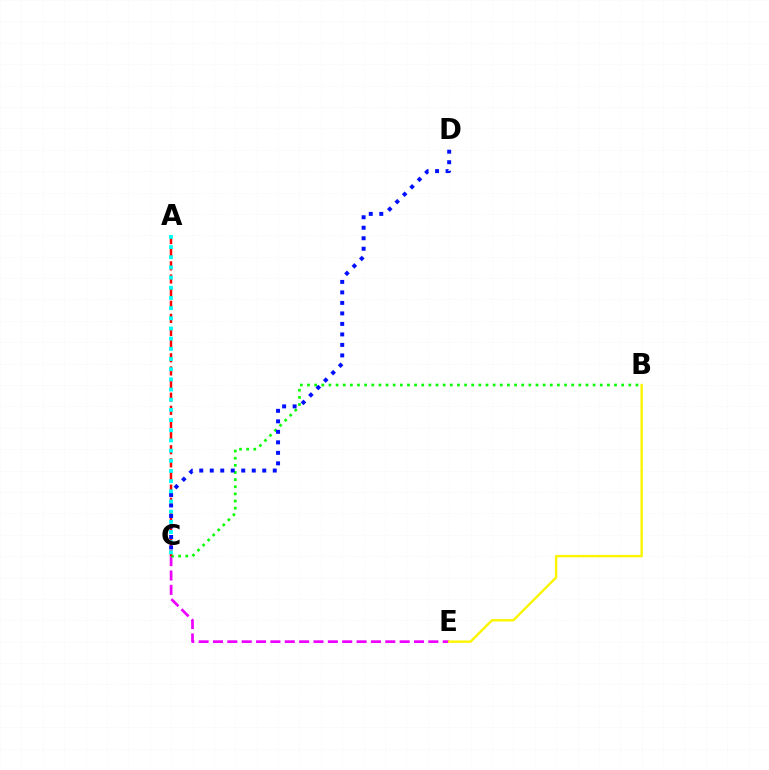{('C', 'E'): [{'color': '#ee00ff', 'line_style': 'dashed', 'thickness': 1.95}], ('B', 'C'): [{'color': '#08ff00', 'line_style': 'dotted', 'thickness': 1.94}], ('B', 'E'): [{'color': '#fcf500', 'line_style': 'solid', 'thickness': 1.73}], ('A', 'C'): [{'color': '#ff0000', 'line_style': 'dashed', 'thickness': 1.78}, {'color': '#00fff6', 'line_style': 'dotted', 'thickness': 2.76}], ('C', 'D'): [{'color': '#0010ff', 'line_style': 'dotted', 'thickness': 2.85}]}